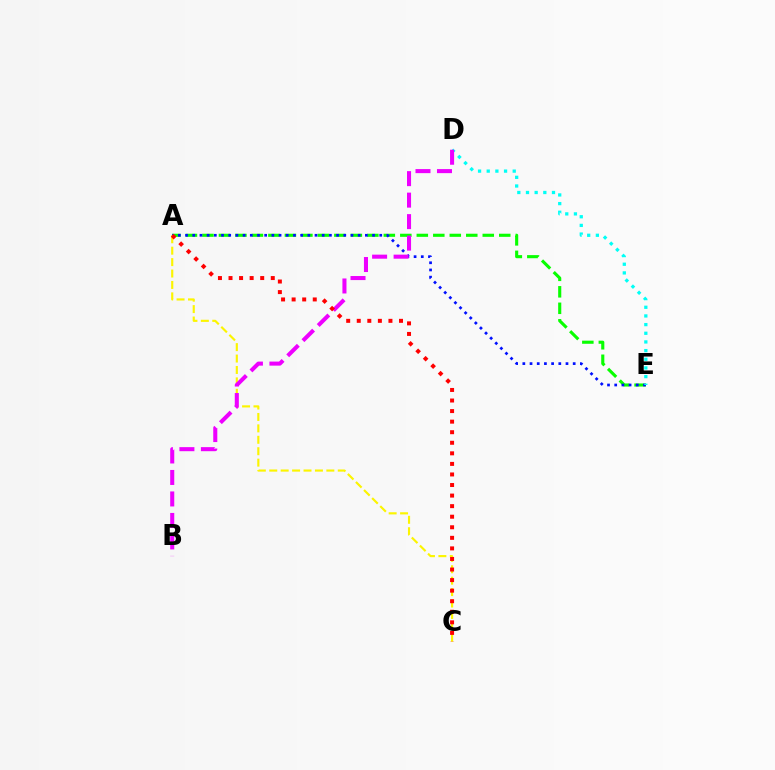{('A', 'E'): [{'color': '#08ff00', 'line_style': 'dashed', 'thickness': 2.24}, {'color': '#0010ff', 'line_style': 'dotted', 'thickness': 1.95}], ('D', 'E'): [{'color': '#00fff6', 'line_style': 'dotted', 'thickness': 2.35}], ('A', 'C'): [{'color': '#fcf500', 'line_style': 'dashed', 'thickness': 1.55}, {'color': '#ff0000', 'line_style': 'dotted', 'thickness': 2.87}], ('B', 'D'): [{'color': '#ee00ff', 'line_style': 'dashed', 'thickness': 2.92}]}